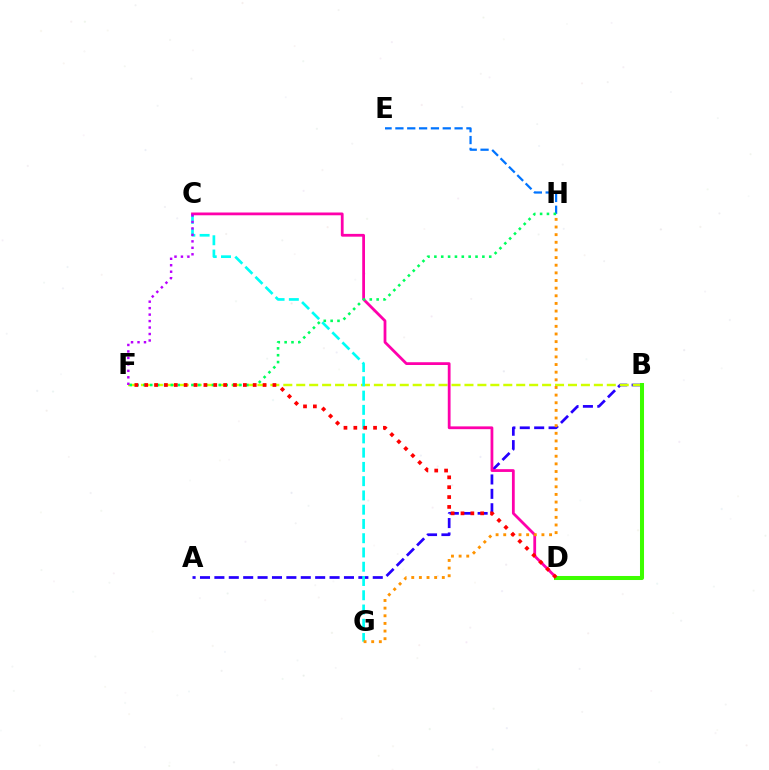{('E', 'H'): [{'color': '#0074ff', 'line_style': 'dashed', 'thickness': 1.61}], ('A', 'B'): [{'color': '#2500ff', 'line_style': 'dashed', 'thickness': 1.96}], ('B', 'F'): [{'color': '#d1ff00', 'line_style': 'dashed', 'thickness': 1.76}], ('C', 'G'): [{'color': '#00fff6', 'line_style': 'dashed', 'thickness': 1.94}], ('C', 'D'): [{'color': '#ff00ac', 'line_style': 'solid', 'thickness': 2.0}], ('G', 'H'): [{'color': '#ff9400', 'line_style': 'dotted', 'thickness': 2.08}], ('B', 'D'): [{'color': '#3dff00', 'line_style': 'solid', 'thickness': 2.9}], ('F', 'H'): [{'color': '#00ff5c', 'line_style': 'dotted', 'thickness': 1.86}], ('D', 'F'): [{'color': '#ff0000', 'line_style': 'dotted', 'thickness': 2.68}], ('C', 'F'): [{'color': '#b900ff', 'line_style': 'dotted', 'thickness': 1.76}]}